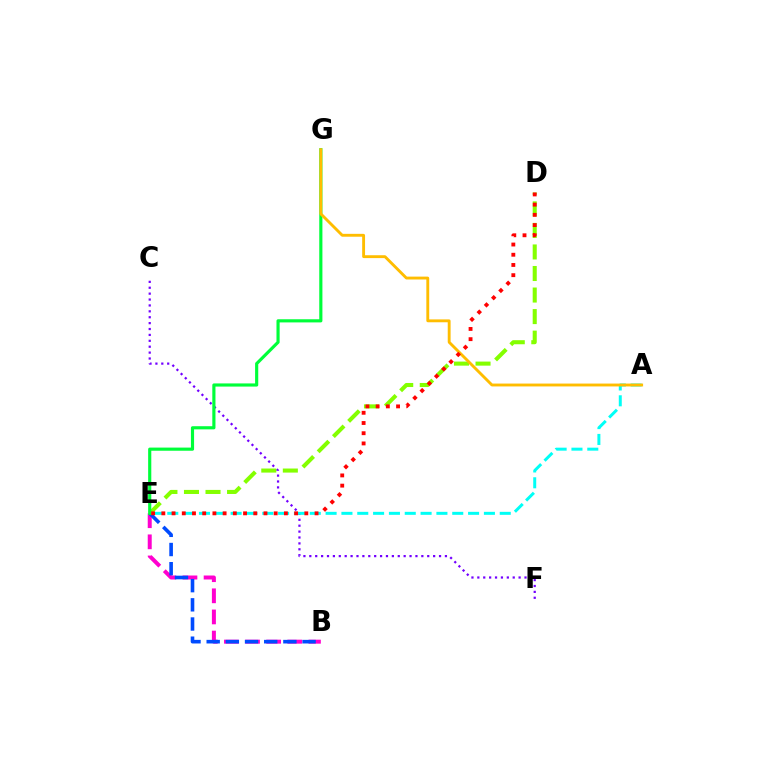{('B', 'E'): [{'color': '#ff00cf', 'line_style': 'dashed', 'thickness': 2.87}, {'color': '#004bff', 'line_style': 'dashed', 'thickness': 2.6}], ('C', 'F'): [{'color': '#7200ff', 'line_style': 'dotted', 'thickness': 1.6}], ('D', 'E'): [{'color': '#84ff00', 'line_style': 'dashed', 'thickness': 2.93}, {'color': '#ff0000', 'line_style': 'dotted', 'thickness': 2.77}], ('E', 'G'): [{'color': '#00ff39', 'line_style': 'solid', 'thickness': 2.27}], ('A', 'E'): [{'color': '#00fff6', 'line_style': 'dashed', 'thickness': 2.15}], ('A', 'G'): [{'color': '#ffbd00', 'line_style': 'solid', 'thickness': 2.07}]}